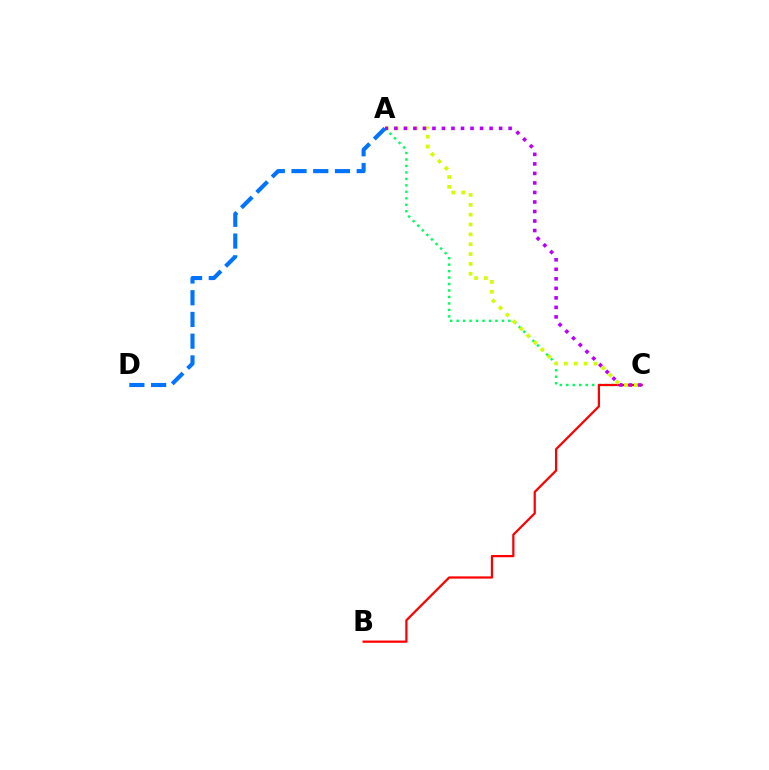{('A', 'C'): [{'color': '#00ff5c', 'line_style': 'dotted', 'thickness': 1.76}, {'color': '#d1ff00', 'line_style': 'dotted', 'thickness': 2.67}, {'color': '#b900ff', 'line_style': 'dotted', 'thickness': 2.59}], ('B', 'C'): [{'color': '#ff0000', 'line_style': 'solid', 'thickness': 1.61}], ('A', 'D'): [{'color': '#0074ff', 'line_style': 'dashed', 'thickness': 2.95}]}